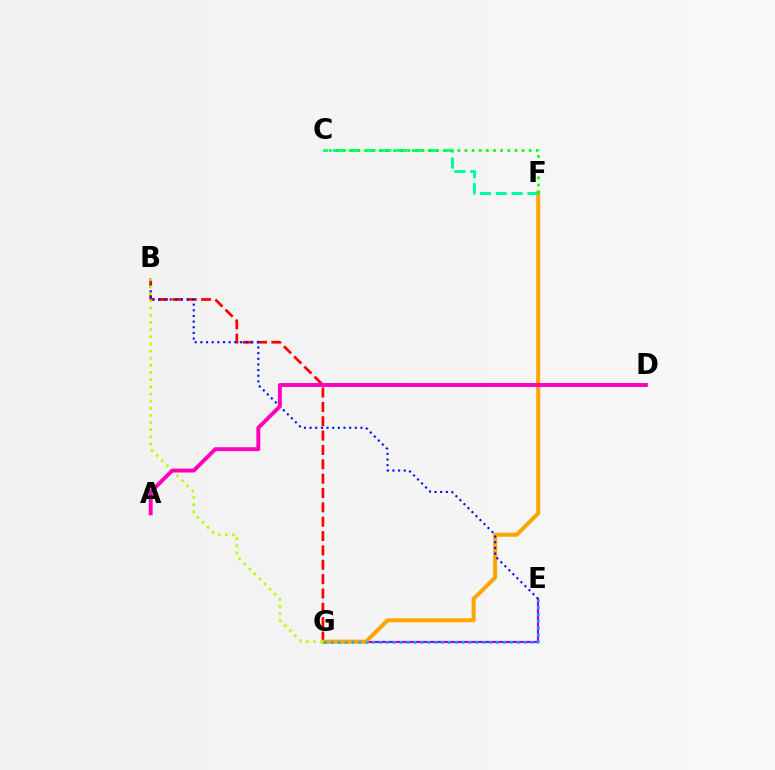{('E', 'G'): [{'color': '#9b00ff', 'line_style': 'solid', 'thickness': 1.58}, {'color': '#00b5ff', 'line_style': 'dotted', 'thickness': 1.87}], ('B', 'G'): [{'color': '#ff0000', 'line_style': 'dashed', 'thickness': 1.95}, {'color': '#b3ff00', 'line_style': 'dotted', 'thickness': 1.94}], ('F', 'G'): [{'color': '#ffa500', 'line_style': 'solid', 'thickness': 2.9}], ('B', 'E'): [{'color': '#0010ff', 'line_style': 'dotted', 'thickness': 1.54}], ('A', 'D'): [{'color': '#ff00bd', 'line_style': 'solid', 'thickness': 2.82}], ('C', 'F'): [{'color': '#00ff9d', 'line_style': 'dashed', 'thickness': 2.15}, {'color': '#08ff00', 'line_style': 'dotted', 'thickness': 1.94}]}